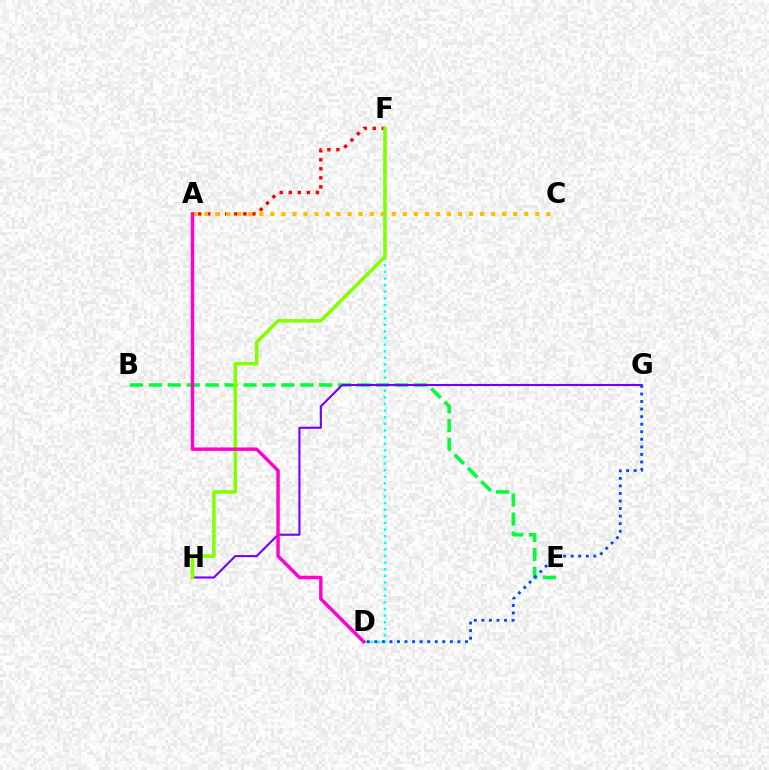{('B', 'E'): [{'color': '#00ff39', 'line_style': 'dashed', 'thickness': 2.57}], ('A', 'F'): [{'color': '#ff0000', 'line_style': 'dotted', 'thickness': 2.46}], ('A', 'C'): [{'color': '#ffbd00', 'line_style': 'dotted', 'thickness': 3.0}], ('D', 'F'): [{'color': '#00fff6', 'line_style': 'dotted', 'thickness': 1.8}], ('G', 'H'): [{'color': '#7200ff', 'line_style': 'solid', 'thickness': 1.51}], ('F', 'H'): [{'color': '#84ff00', 'line_style': 'solid', 'thickness': 2.57}], ('D', 'G'): [{'color': '#004bff', 'line_style': 'dotted', 'thickness': 2.05}], ('A', 'D'): [{'color': '#ff00cf', 'line_style': 'solid', 'thickness': 2.47}]}